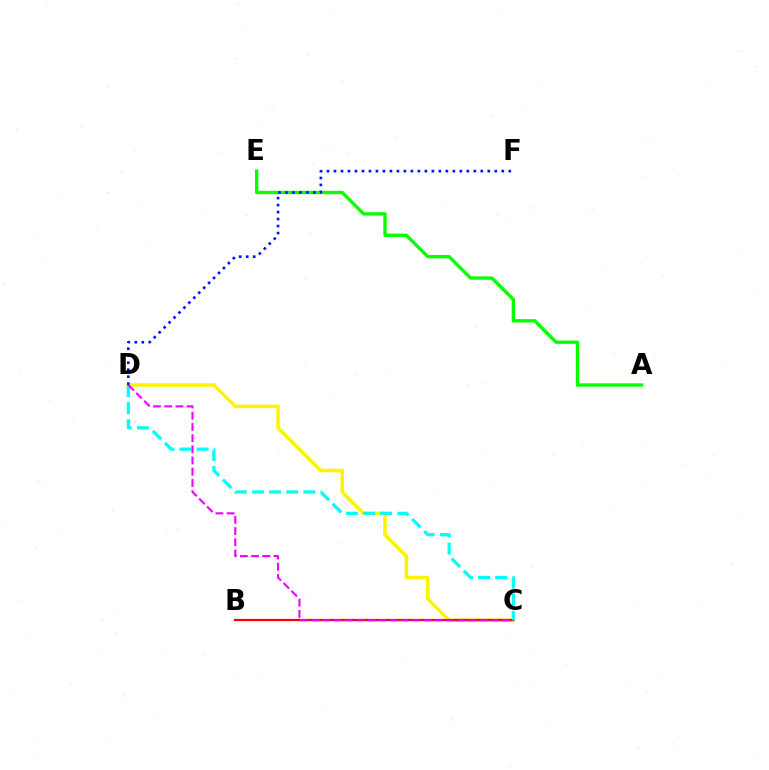{('A', 'E'): [{'color': '#08ff00', 'line_style': 'solid', 'thickness': 2.41}], ('C', 'D'): [{'color': '#fcf500', 'line_style': 'solid', 'thickness': 2.53}, {'color': '#00fff6', 'line_style': 'dashed', 'thickness': 2.33}, {'color': '#ee00ff', 'line_style': 'dashed', 'thickness': 1.52}], ('D', 'F'): [{'color': '#0010ff', 'line_style': 'dotted', 'thickness': 1.9}], ('B', 'C'): [{'color': '#ff0000', 'line_style': 'solid', 'thickness': 1.61}]}